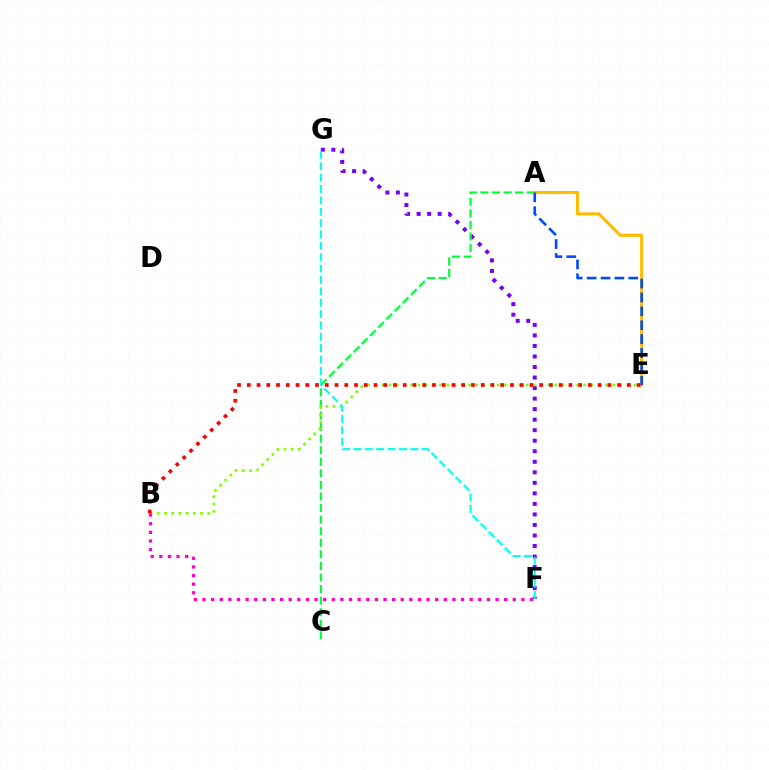{('F', 'G'): [{'color': '#7200ff', 'line_style': 'dotted', 'thickness': 2.86}, {'color': '#00fff6', 'line_style': 'dashed', 'thickness': 1.54}], ('A', 'C'): [{'color': '#00ff39', 'line_style': 'dashed', 'thickness': 1.57}], ('A', 'E'): [{'color': '#ffbd00', 'line_style': 'solid', 'thickness': 2.24}, {'color': '#004bff', 'line_style': 'dashed', 'thickness': 1.89}], ('B', 'E'): [{'color': '#84ff00', 'line_style': 'dotted', 'thickness': 1.96}, {'color': '#ff0000', 'line_style': 'dotted', 'thickness': 2.65}], ('B', 'F'): [{'color': '#ff00cf', 'line_style': 'dotted', 'thickness': 2.34}]}